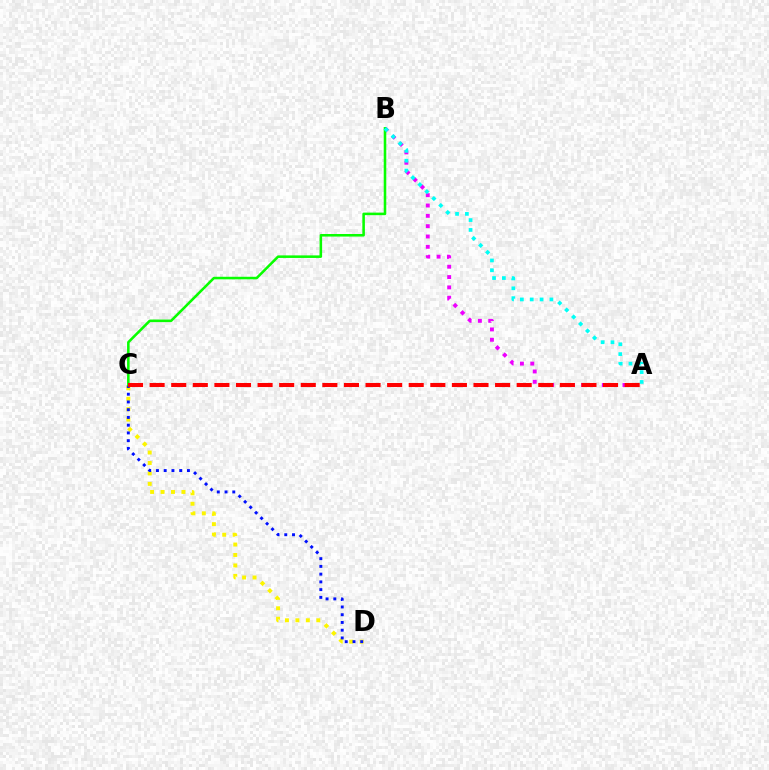{('C', 'D'): [{'color': '#fcf500', 'line_style': 'dotted', 'thickness': 2.84}, {'color': '#0010ff', 'line_style': 'dotted', 'thickness': 2.1}], ('A', 'B'): [{'color': '#ee00ff', 'line_style': 'dotted', 'thickness': 2.81}, {'color': '#00fff6', 'line_style': 'dotted', 'thickness': 2.68}], ('B', 'C'): [{'color': '#08ff00', 'line_style': 'solid', 'thickness': 1.84}], ('A', 'C'): [{'color': '#ff0000', 'line_style': 'dashed', 'thickness': 2.93}]}